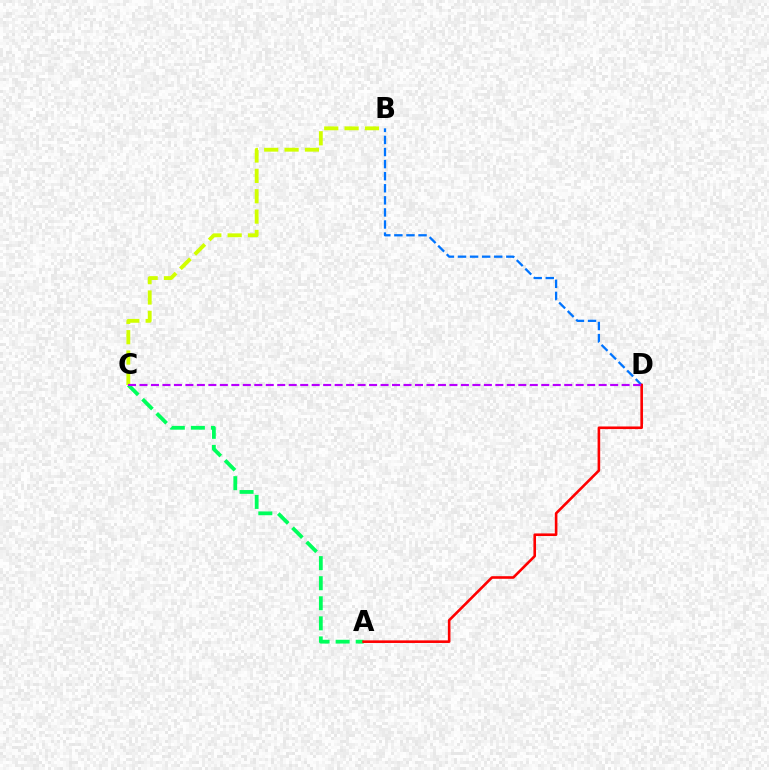{('B', 'D'): [{'color': '#0074ff', 'line_style': 'dashed', 'thickness': 1.64}], ('A', 'C'): [{'color': '#00ff5c', 'line_style': 'dashed', 'thickness': 2.73}], ('B', 'C'): [{'color': '#d1ff00', 'line_style': 'dashed', 'thickness': 2.76}], ('A', 'D'): [{'color': '#ff0000', 'line_style': 'solid', 'thickness': 1.88}], ('C', 'D'): [{'color': '#b900ff', 'line_style': 'dashed', 'thickness': 1.56}]}